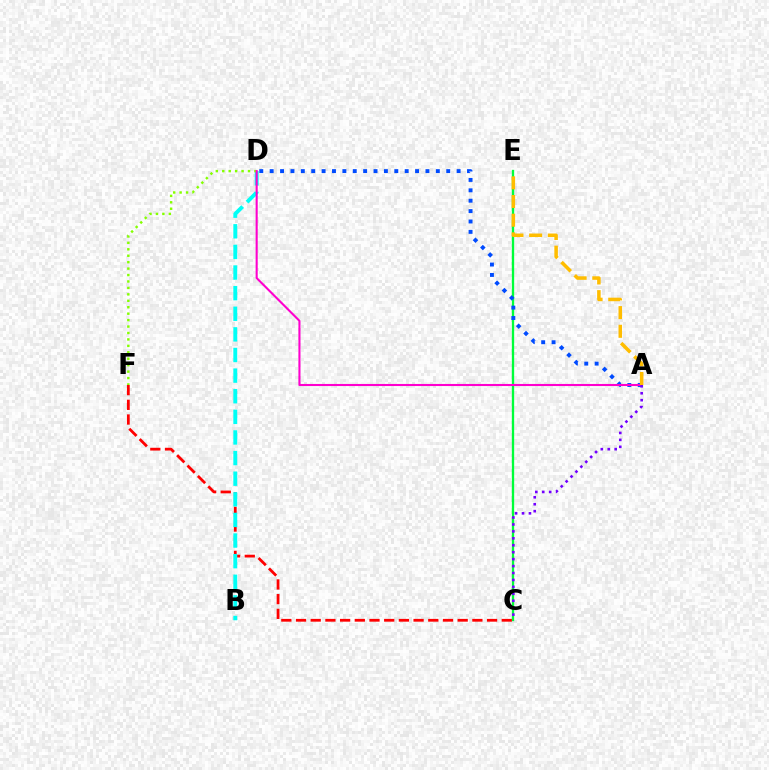{('C', 'E'): [{'color': '#00ff39', 'line_style': 'solid', 'thickness': 1.67}], ('A', 'D'): [{'color': '#004bff', 'line_style': 'dotted', 'thickness': 2.82}, {'color': '#ff00cf', 'line_style': 'solid', 'thickness': 1.5}], ('C', 'F'): [{'color': '#ff0000', 'line_style': 'dashed', 'thickness': 2.0}], ('B', 'D'): [{'color': '#00fff6', 'line_style': 'dashed', 'thickness': 2.8}], ('D', 'F'): [{'color': '#84ff00', 'line_style': 'dotted', 'thickness': 1.75}], ('A', 'C'): [{'color': '#7200ff', 'line_style': 'dotted', 'thickness': 1.88}], ('A', 'E'): [{'color': '#ffbd00', 'line_style': 'dashed', 'thickness': 2.54}]}